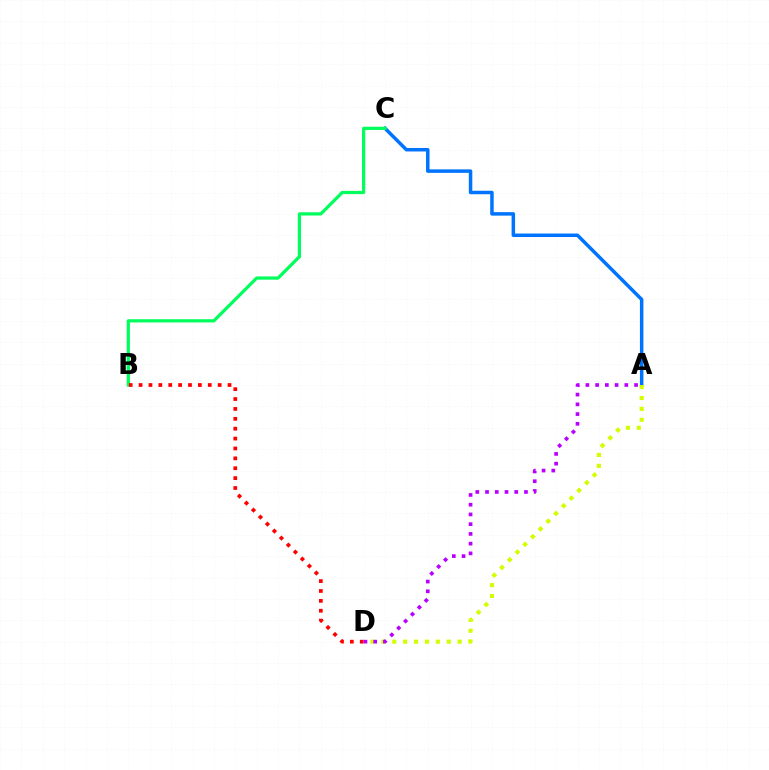{('A', 'C'): [{'color': '#0074ff', 'line_style': 'solid', 'thickness': 2.51}], ('A', 'D'): [{'color': '#d1ff00', 'line_style': 'dotted', 'thickness': 2.96}, {'color': '#b900ff', 'line_style': 'dotted', 'thickness': 2.65}], ('B', 'C'): [{'color': '#00ff5c', 'line_style': 'solid', 'thickness': 2.33}], ('B', 'D'): [{'color': '#ff0000', 'line_style': 'dotted', 'thickness': 2.69}]}